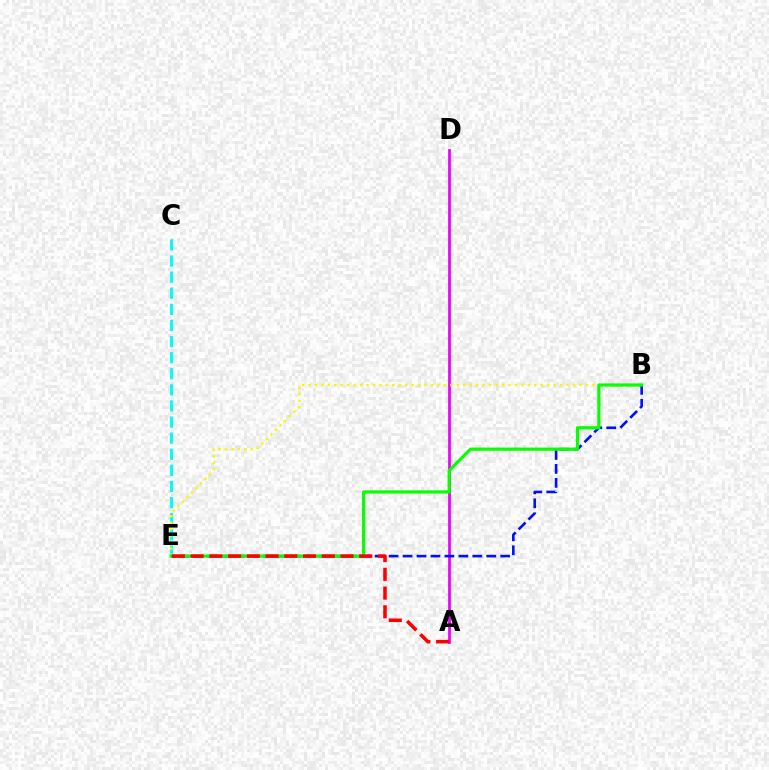{('A', 'D'): [{'color': '#ee00ff', 'line_style': 'solid', 'thickness': 1.98}], ('C', 'E'): [{'color': '#00fff6', 'line_style': 'dashed', 'thickness': 2.19}], ('B', 'E'): [{'color': '#fcf500', 'line_style': 'dotted', 'thickness': 1.75}, {'color': '#0010ff', 'line_style': 'dashed', 'thickness': 1.9}, {'color': '#08ff00', 'line_style': 'solid', 'thickness': 2.3}], ('A', 'E'): [{'color': '#ff0000', 'line_style': 'dashed', 'thickness': 2.55}]}